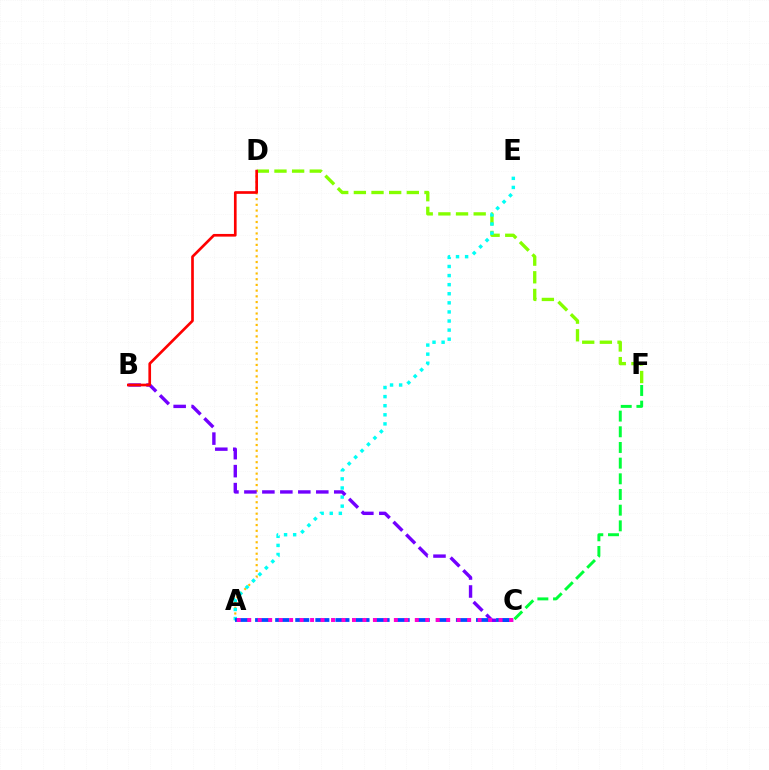{('A', 'D'): [{'color': '#ffbd00', 'line_style': 'dotted', 'thickness': 1.55}], ('D', 'F'): [{'color': '#84ff00', 'line_style': 'dashed', 'thickness': 2.4}], ('A', 'E'): [{'color': '#00fff6', 'line_style': 'dotted', 'thickness': 2.47}], ('B', 'C'): [{'color': '#7200ff', 'line_style': 'dashed', 'thickness': 2.44}], ('A', 'C'): [{'color': '#004bff', 'line_style': 'dashed', 'thickness': 2.73}, {'color': '#ff00cf', 'line_style': 'dotted', 'thickness': 2.84}], ('B', 'D'): [{'color': '#ff0000', 'line_style': 'solid', 'thickness': 1.92}], ('C', 'F'): [{'color': '#00ff39', 'line_style': 'dashed', 'thickness': 2.13}]}